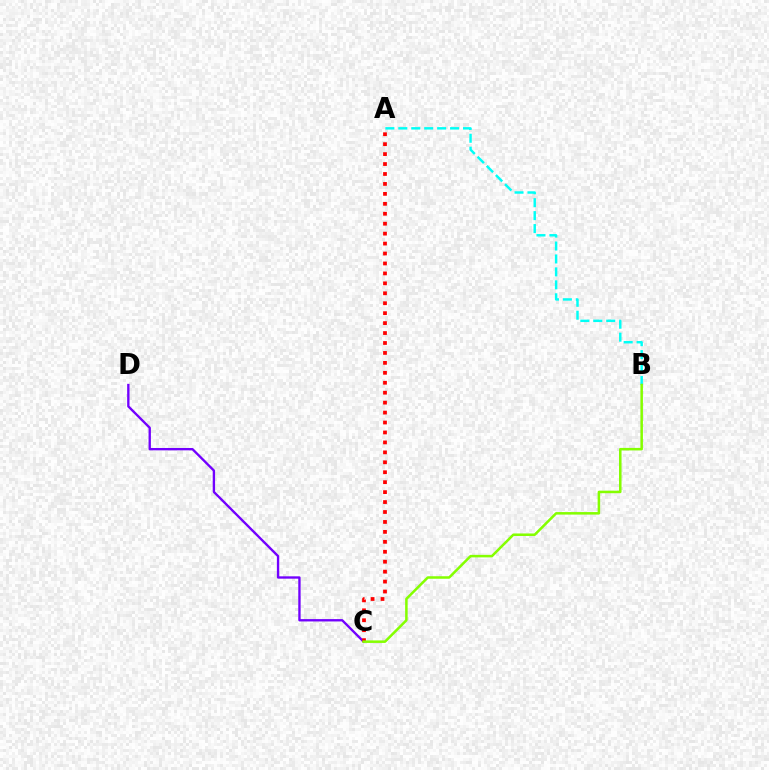{('C', 'D'): [{'color': '#7200ff', 'line_style': 'solid', 'thickness': 1.69}], ('A', 'B'): [{'color': '#00fff6', 'line_style': 'dashed', 'thickness': 1.76}], ('A', 'C'): [{'color': '#ff0000', 'line_style': 'dotted', 'thickness': 2.7}], ('B', 'C'): [{'color': '#84ff00', 'line_style': 'solid', 'thickness': 1.82}]}